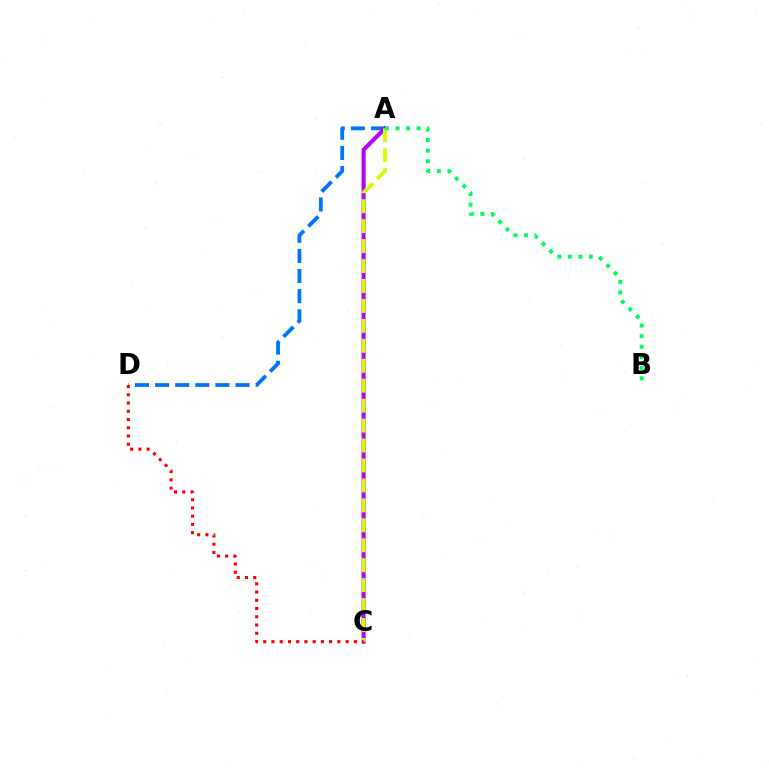{('A', 'D'): [{'color': '#0074ff', 'line_style': 'dashed', 'thickness': 2.73}], ('A', 'C'): [{'color': '#b900ff', 'line_style': 'solid', 'thickness': 2.94}, {'color': '#d1ff00', 'line_style': 'dashed', 'thickness': 2.71}], ('C', 'D'): [{'color': '#ff0000', 'line_style': 'dotted', 'thickness': 2.24}], ('A', 'B'): [{'color': '#00ff5c', 'line_style': 'dotted', 'thickness': 2.86}]}